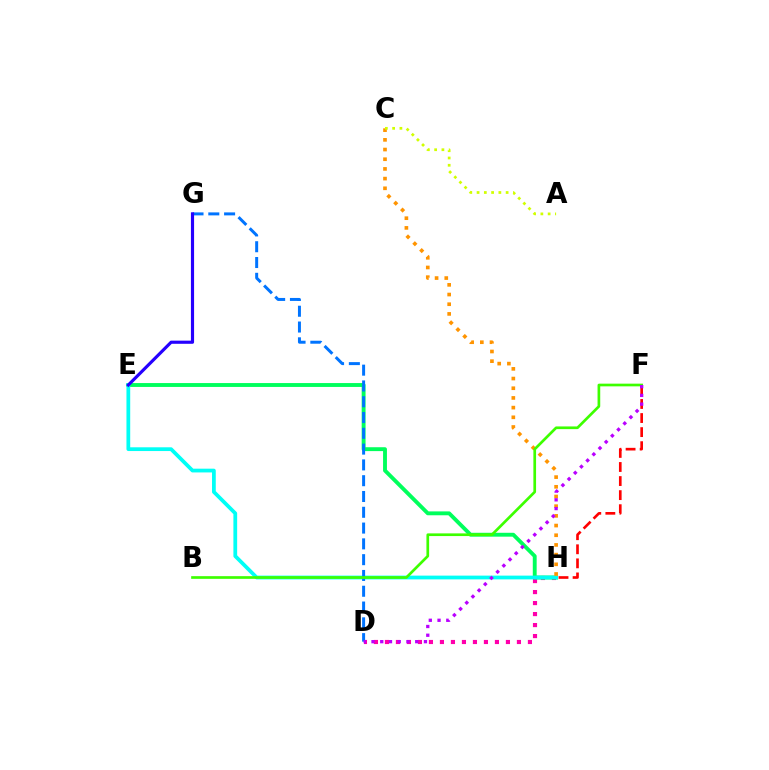{('D', 'H'): [{'color': '#ff00ac', 'line_style': 'dotted', 'thickness': 2.99}], ('E', 'H'): [{'color': '#00ff5c', 'line_style': 'solid', 'thickness': 2.79}, {'color': '#00fff6', 'line_style': 'solid', 'thickness': 2.7}], ('F', 'H'): [{'color': '#ff0000', 'line_style': 'dashed', 'thickness': 1.91}], ('C', 'H'): [{'color': '#ff9400', 'line_style': 'dotted', 'thickness': 2.63}], ('D', 'G'): [{'color': '#0074ff', 'line_style': 'dashed', 'thickness': 2.15}], ('B', 'F'): [{'color': '#3dff00', 'line_style': 'solid', 'thickness': 1.93}], ('A', 'C'): [{'color': '#d1ff00', 'line_style': 'dotted', 'thickness': 1.97}], ('D', 'F'): [{'color': '#b900ff', 'line_style': 'dotted', 'thickness': 2.38}], ('E', 'G'): [{'color': '#2500ff', 'line_style': 'solid', 'thickness': 2.27}]}